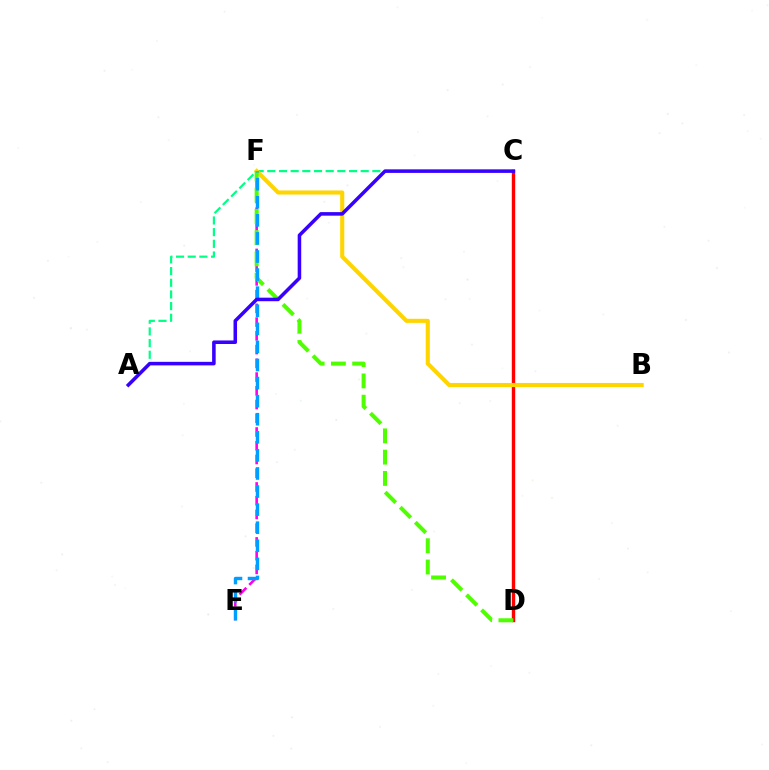{('E', 'F'): [{'color': '#ff00ed', 'line_style': 'dashed', 'thickness': 1.87}, {'color': '#009eff', 'line_style': 'dashed', 'thickness': 2.46}], ('A', 'C'): [{'color': '#00ff86', 'line_style': 'dashed', 'thickness': 1.59}, {'color': '#3700ff', 'line_style': 'solid', 'thickness': 2.55}], ('C', 'D'): [{'color': '#ff0000', 'line_style': 'solid', 'thickness': 2.44}], ('B', 'F'): [{'color': '#ffd500', 'line_style': 'solid', 'thickness': 2.95}], ('D', 'F'): [{'color': '#4fff00', 'line_style': 'dashed', 'thickness': 2.89}]}